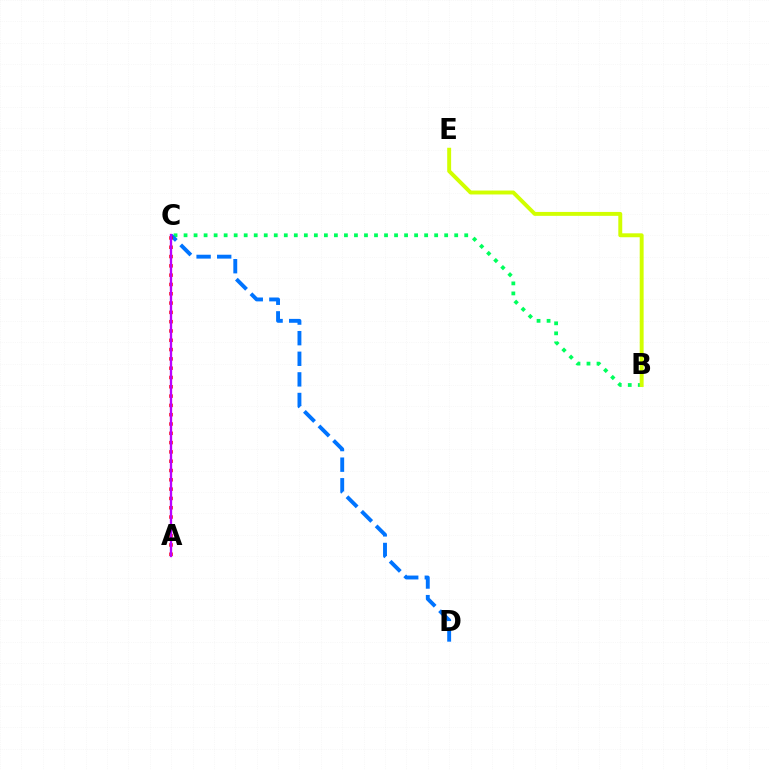{('B', 'C'): [{'color': '#00ff5c', 'line_style': 'dotted', 'thickness': 2.72}], ('B', 'E'): [{'color': '#d1ff00', 'line_style': 'solid', 'thickness': 2.83}], ('C', 'D'): [{'color': '#0074ff', 'line_style': 'dashed', 'thickness': 2.8}], ('A', 'C'): [{'color': '#ff0000', 'line_style': 'dotted', 'thickness': 2.53}, {'color': '#b900ff', 'line_style': 'solid', 'thickness': 1.68}]}